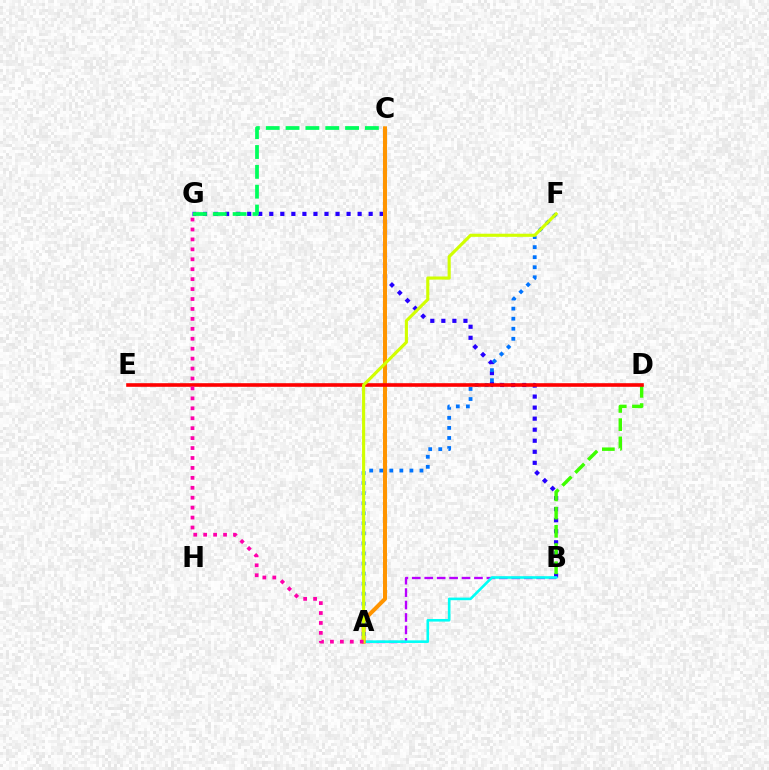{('B', 'G'): [{'color': '#2500ff', 'line_style': 'dotted', 'thickness': 3.0}], ('C', 'G'): [{'color': '#00ff5c', 'line_style': 'dashed', 'thickness': 2.7}], ('A', 'B'): [{'color': '#b900ff', 'line_style': 'dashed', 'thickness': 1.69}, {'color': '#00fff6', 'line_style': 'solid', 'thickness': 1.88}], ('B', 'D'): [{'color': '#3dff00', 'line_style': 'dashed', 'thickness': 2.48}], ('A', 'C'): [{'color': '#ff9400', 'line_style': 'solid', 'thickness': 2.9}], ('A', 'F'): [{'color': '#0074ff', 'line_style': 'dotted', 'thickness': 2.73}, {'color': '#d1ff00', 'line_style': 'solid', 'thickness': 2.24}], ('D', 'E'): [{'color': '#ff0000', 'line_style': 'solid', 'thickness': 2.6}], ('A', 'G'): [{'color': '#ff00ac', 'line_style': 'dotted', 'thickness': 2.7}]}